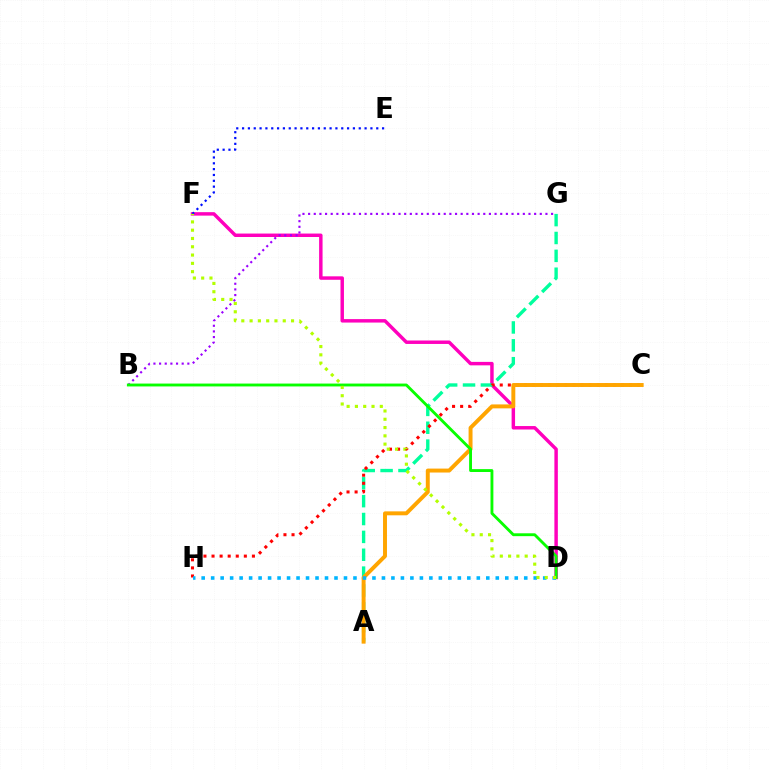{('D', 'F'): [{'color': '#ff00bd', 'line_style': 'solid', 'thickness': 2.49}, {'color': '#b3ff00', 'line_style': 'dotted', 'thickness': 2.25}], ('A', 'G'): [{'color': '#00ff9d', 'line_style': 'dashed', 'thickness': 2.43}], ('C', 'H'): [{'color': '#ff0000', 'line_style': 'dotted', 'thickness': 2.19}], ('B', 'G'): [{'color': '#9b00ff', 'line_style': 'dotted', 'thickness': 1.54}], ('E', 'F'): [{'color': '#0010ff', 'line_style': 'dotted', 'thickness': 1.59}], ('A', 'C'): [{'color': '#ffa500', 'line_style': 'solid', 'thickness': 2.84}], ('D', 'H'): [{'color': '#00b5ff', 'line_style': 'dotted', 'thickness': 2.58}], ('B', 'D'): [{'color': '#08ff00', 'line_style': 'solid', 'thickness': 2.06}]}